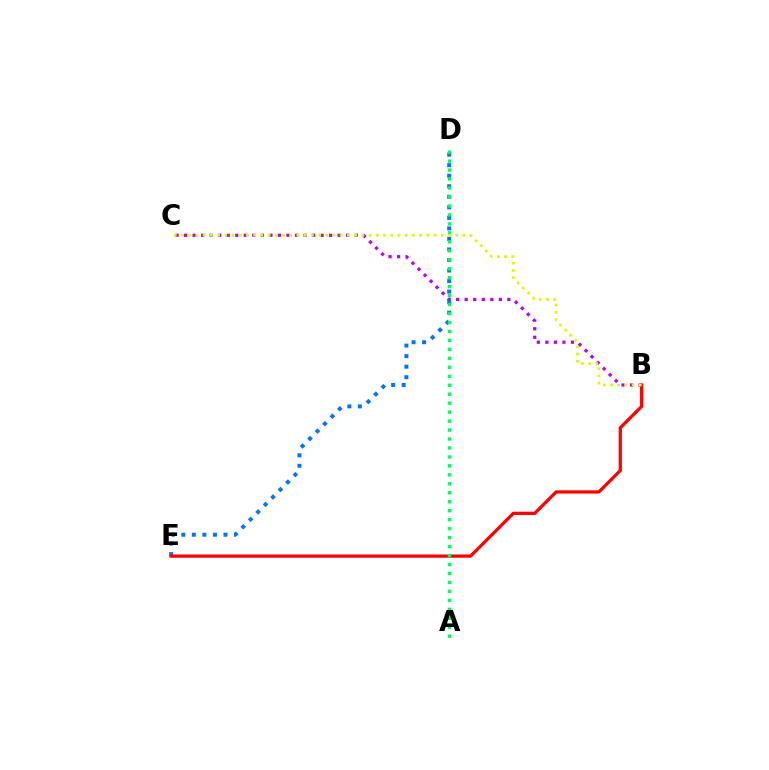{('B', 'C'): [{'color': '#b900ff', 'line_style': 'dotted', 'thickness': 2.32}, {'color': '#d1ff00', 'line_style': 'dotted', 'thickness': 1.96}], ('D', 'E'): [{'color': '#0074ff', 'line_style': 'dotted', 'thickness': 2.86}], ('B', 'E'): [{'color': '#ff0000', 'line_style': 'solid', 'thickness': 2.35}], ('A', 'D'): [{'color': '#00ff5c', 'line_style': 'dotted', 'thickness': 2.44}]}